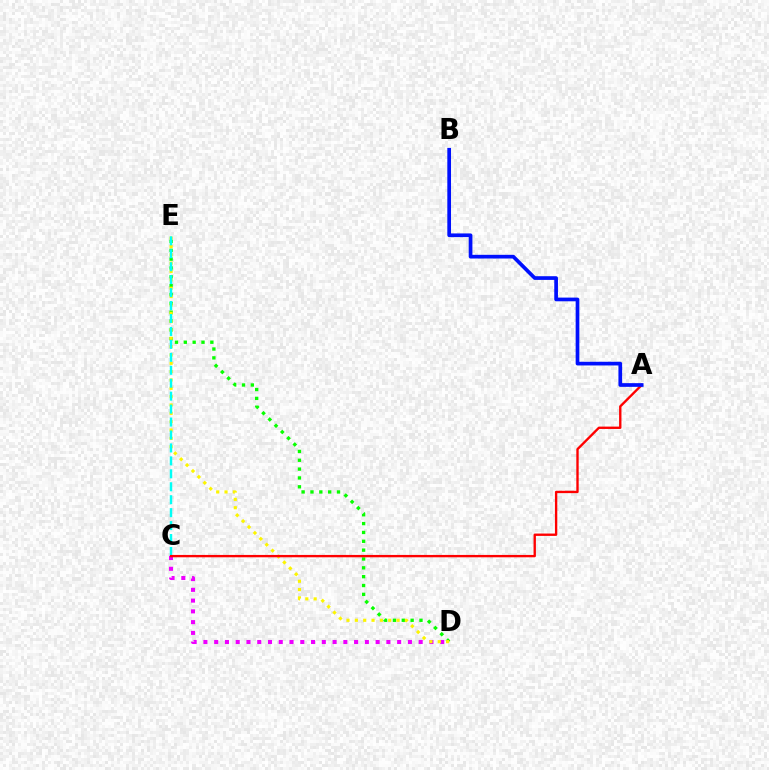{('C', 'D'): [{'color': '#ee00ff', 'line_style': 'dotted', 'thickness': 2.92}], ('D', 'E'): [{'color': '#08ff00', 'line_style': 'dotted', 'thickness': 2.4}, {'color': '#fcf500', 'line_style': 'dotted', 'thickness': 2.27}], ('C', 'E'): [{'color': '#00fff6', 'line_style': 'dashed', 'thickness': 1.76}], ('A', 'C'): [{'color': '#ff0000', 'line_style': 'solid', 'thickness': 1.7}], ('A', 'B'): [{'color': '#0010ff', 'line_style': 'solid', 'thickness': 2.66}]}